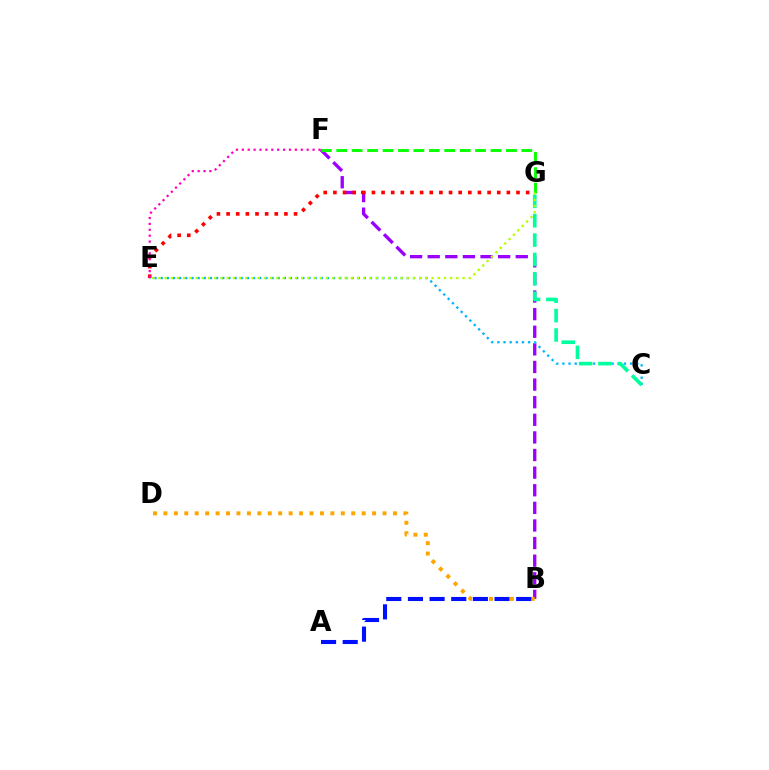{('B', 'F'): [{'color': '#9b00ff', 'line_style': 'dashed', 'thickness': 2.39}], ('C', 'E'): [{'color': '#00b5ff', 'line_style': 'dotted', 'thickness': 1.67}], ('C', 'G'): [{'color': '#00ff9d', 'line_style': 'dashed', 'thickness': 2.63}], ('B', 'D'): [{'color': '#ffa500', 'line_style': 'dotted', 'thickness': 2.84}], ('F', 'G'): [{'color': '#08ff00', 'line_style': 'dashed', 'thickness': 2.1}], ('E', 'G'): [{'color': '#ff0000', 'line_style': 'dotted', 'thickness': 2.62}, {'color': '#b3ff00', 'line_style': 'dotted', 'thickness': 1.69}], ('A', 'B'): [{'color': '#0010ff', 'line_style': 'dashed', 'thickness': 2.94}], ('E', 'F'): [{'color': '#ff00bd', 'line_style': 'dotted', 'thickness': 1.6}]}